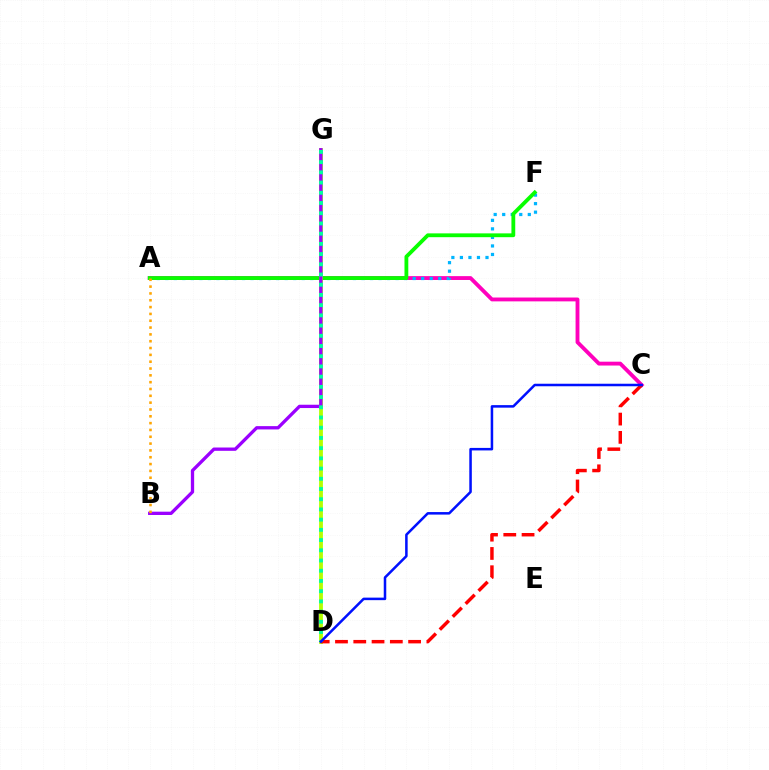{('A', 'C'): [{'color': '#ff00bd', 'line_style': 'solid', 'thickness': 2.77}], ('A', 'F'): [{'color': '#00b5ff', 'line_style': 'dotted', 'thickness': 2.32}, {'color': '#08ff00', 'line_style': 'solid', 'thickness': 2.75}], ('D', 'G'): [{'color': '#b3ff00', 'line_style': 'solid', 'thickness': 2.74}, {'color': '#00ff9d', 'line_style': 'dotted', 'thickness': 2.78}], ('B', 'G'): [{'color': '#9b00ff', 'line_style': 'solid', 'thickness': 2.38}], ('C', 'D'): [{'color': '#ff0000', 'line_style': 'dashed', 'thickness': 2.48}, {'color': '#0010ff', 'line_style': 'solid', 'thickness': 1.82}], ('A', 'B'): [{'color': '#ffa500', 'line_style': 'dotted', 'thickness': 1.85}]}